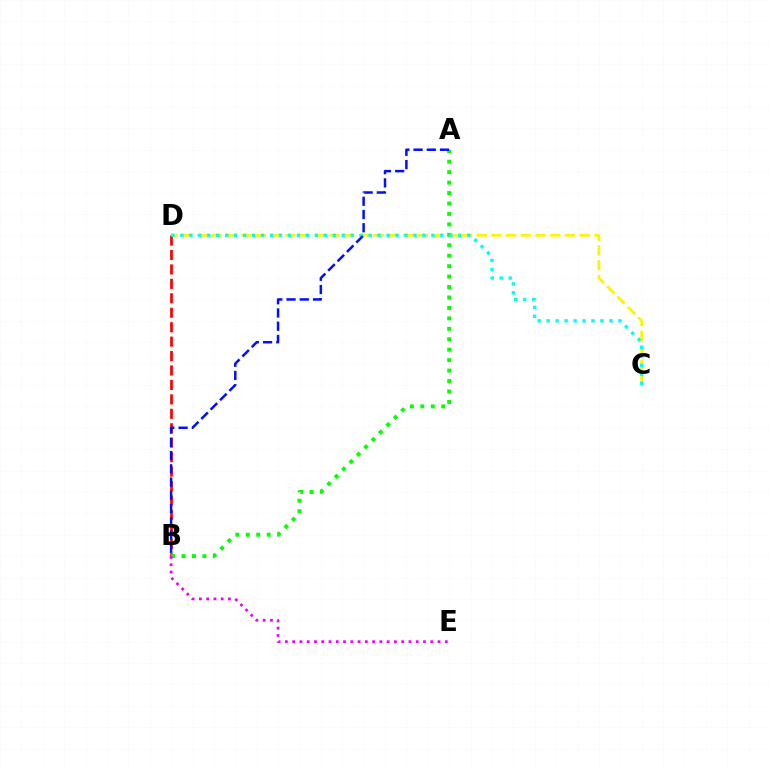{('C', 'D'): [{'color': '#fcf500', 'line_style': 'dashed', 'thickness': 2.0}, {'color': '#00fff6', 'line_style': 'dotted', 'thickness': 2.44}], ('B', 'D'): [{'color': '#ff0000', 'line_style': 'dashed', 'thickness': 1.96}], ('A', 'B'): [{'color': '#08ff00', 'line_style': 'dotted', 'thickness': 2.84}, {'color': '#0010ff', 'line_style': 'dashed', 'thickness': 1.8}], ('B', 'E'): [{'color': '#ee00ff', 'line_style': 'dotted', 'thickness': 1.97}]}